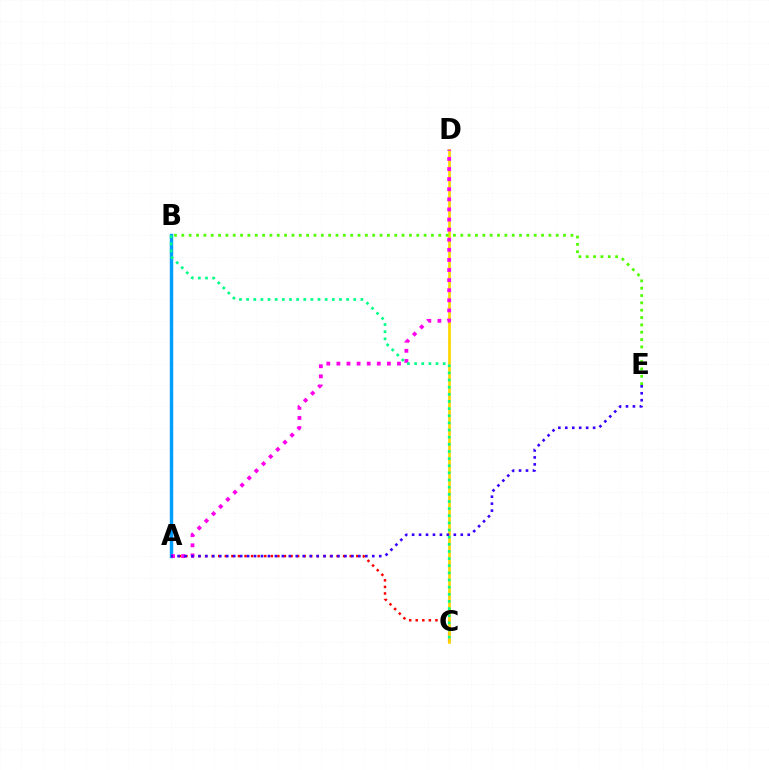{('A', 'B'): [{'color': '#009eff', 'line_style': 'solid', 'thickness': 2.47}], ('A', 'C'): [{'color': '#ff0000', 'line_style': 'dotted', 'thickness': 1.79}], ('C', 'D'): [{'color': '#ffd500', 'line_style': 'solid', 'thickness': 1.96}], ('A', 'D'): [{'color': '#ff00ed', 'line_style': 'dotted', 'thickness': 2.74}], ('A', 'E'): [{'color': '#3700ff', 'line_style': 'dotted', 'thickness': 1.89}], ('B', 'C'): [{'color': '#00ff86', 'line_style': 'dotted', 'thickness': 1.94}], ('B', 'E'): [{'color': '#4fff00', 'line_style': 'dotted', 'thickness': 1.99}]}